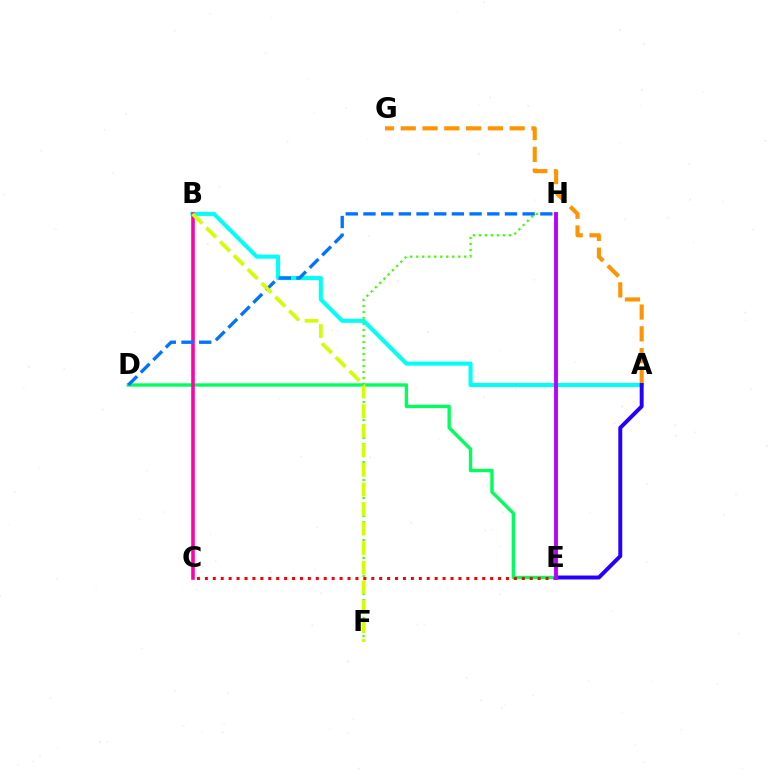{('F', 'H'): [{'color': '#3dff00', 'line_style': 'dotted', 'thickness': 1.63}], ('A', 'B'): [{'color': '#00fff6', 'line_style': 'solid', 'thickness': 2.91}], ('A', 'G'): [{'color': '#ff9400', 'line_style': 'dashed', 'thickness': 2.96}], ('A', 'E'): [{'color': '#2500ff', 'line_style': 'solid', 'thickness': 2.84}], ('D', 'E'): [{'color': '#00ff5c', 'line_style': 'solid', 'thickness': 2.43}], ('B', 'C'): [{'color': '#ff00ac', 'line_style': 'solid', 'thickness': 2.57}], ('C', 'E'): [{'color': '#ff0000', 'line_style': 'dotted', 'thickness': 2.15}], ('D', 'H'): [{'color': '#0074ff', 'line_style': 'dashed', 'thickness': 2.4}], ('B', 'F'): [{'color': '#d1ff00', 'line_style': 'dashed', 'thickness': 2.66}], ('E', 'H'): [{'color': '#b900ff', 'line_style': 'solid', 'thickness': 2.78}]}